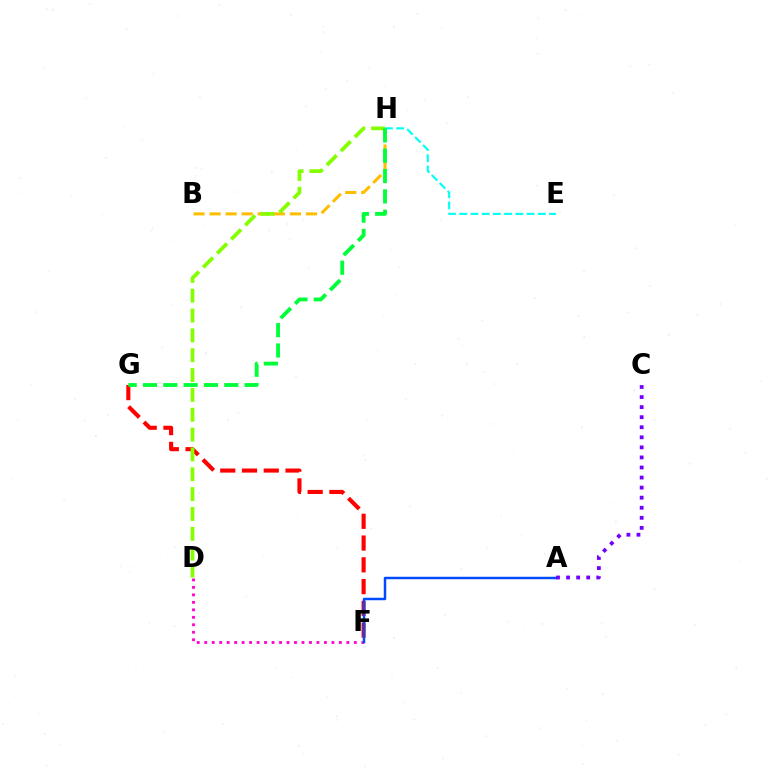{('F', 'G'): [{'color': '#ff0000', 'line_style': 'dashed', 'thickness': 2.96}], ('D', 'F'): [{'color': '#ff00cf', 'line_style': 'dotted', 'thickness': 2.03}], ('A', 'F'): [{'color': '#004bff', 'line_style': 'solid', 'thickness': 1.78}], ('B', 'H'): [{'color': '#ffbd00', 'line_style': 'dashed', 'thickness': 2.18}], ('E', 'H'): [{'color': '#00fff6', 'line_style': 'dashed', 'thickness': 1.53}], ('D', 'H'): [{'color': '#84ff00', 'line_style': 'dashed', 'thickness': 2.7}], ('G', 'H'): [{'color': '#00ff39', 'line_style': 'dashed', 'thickness': 2.76}], ('A', 'C'): [{'color': '#7200ff', 'line_style': 'dotted', 'thickness': 2.73}]}